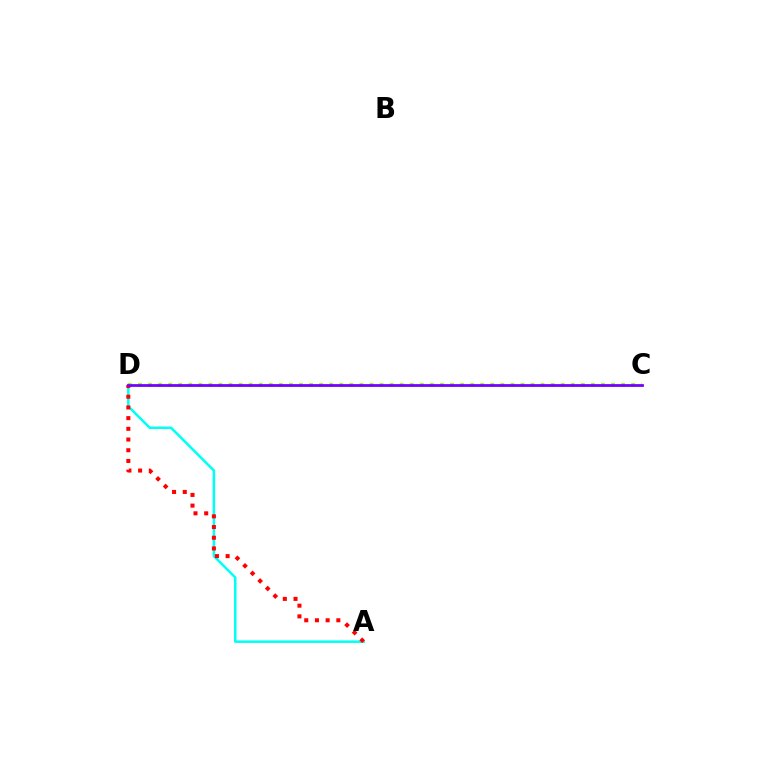{('A', 'D'): [{'color': '#00fff6', 'line_style': 'solid', 'thickness': 1.81}, {'color': '#ff0000', 'line_style': 'dotted', 'thickness': 2.91}], ('C', 'D'): [{'color': '#84ff00', 'line_style': 'dotted', 'thickness': 2.73}, {'color': '#7200ff', 'line_style': 'solid', 'thickness': 1.99}]}